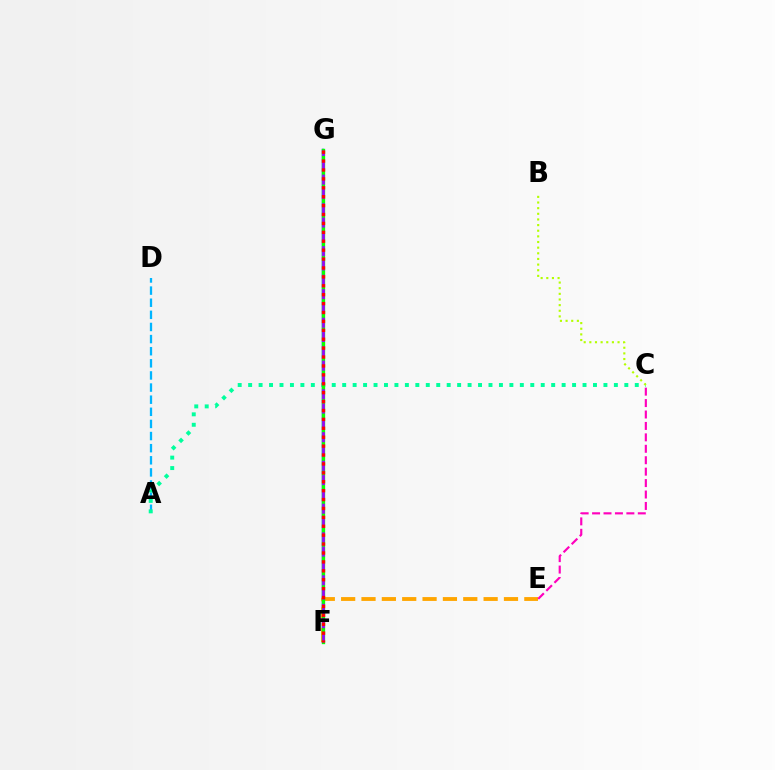{('F', 'G'): [{'color': '#0010ff', 'line_style': 'solid', 'thickness': 1.74}, {'color': '#08ff00', 'line_style': 'solid', 'thickness': 2.4}, {'color': '#9b00ff', 'line_style': 'dashed', 'thickness': 1.94}, {'color': '#ff0000', 'line_style': 'dotted', 'thickness': 2.42}], ('A', 'D'): [{'color': '#00b5ff', 'line_style': 'dashed', 'thickness': 1.65}], ('E', 'F'): [{'color': '#ffa500', 'line_style': 'dashed', 'thickness': 2.76}], ('A', 'C'): [{'color': '#00ff9d', 'line_style': 'dotted', 'thickness': 2.84}], ('B', 'C'): [{'color': '#b3ff00', 'line_style': 'dotted', 'thickness': 1.53}], ('C', 'E'): [{'color': '#ff00bd', 'line_style': 'dashed', 'thickness': 1.55}]}